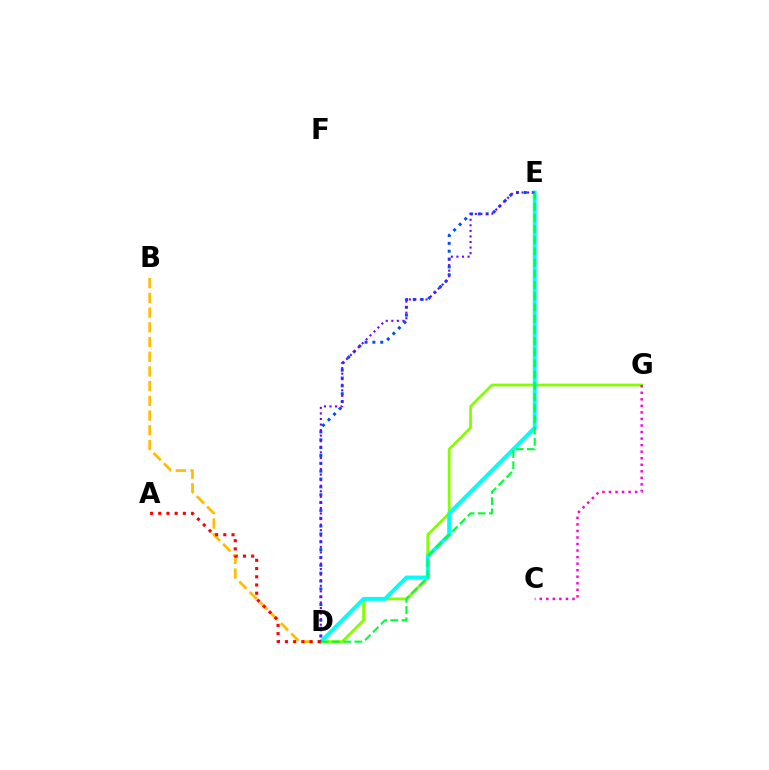{('D', 'E'): [{'color': '#004bff', 'line_style': 'dotted', 'thickness': 2.13}, {'color': '#00fff6', 'line_style': 'solid', 'thickness': 2.83}, {'color': '#7200ff', 'line_style': 'dotted', 'thickness': 1.51}, {'color': '#00ff39', 'line_style': 'dashed', 'thickness': 1.52}], ('B', 'D'): [{'color': '#ffbd00', 'line_style': 'dashed', 'thickness': 2.0}], ('D', 'G'): [{'color': '#84ff00', 'line_style': 'solid', 'thickness': 2.01}], ('A', 'D'): [{'color': '#ff0000', 'line_style': 'dotted', 'thickness': 2.23}], ('C', 'G'): [{'color': '#ff00cf', 'line_style': 'dotted', 'thickness': 1.78}]}